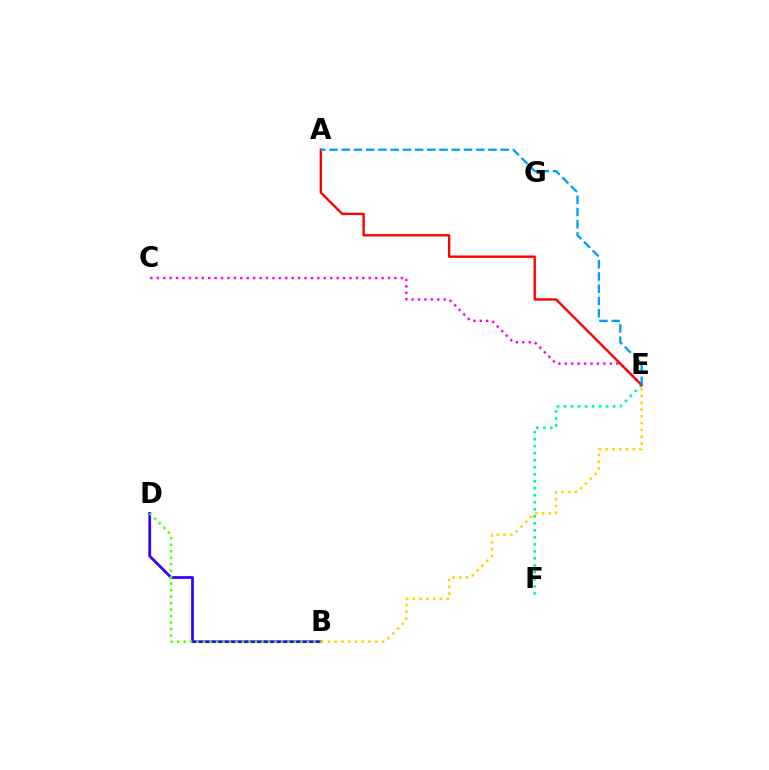{('B', 'D'): [{'color': '#3700ff', 'line_style': 'solid', 'thickness': 1.98}, {'color': '#4fff00', 'line_style': 'dotted', 'thickness': 1.76}], ('E', 'F'): [{'color': '#00ff86', 'line_style': 'dotted', 'thickness': 1.91}], ('B', 'E'): [{'color': '#ffd500', 'line_style': 'dotted', 'thickness': 1.84}], ('C', 'E'): [{'color': '#ff00ed', 'line_style': 'dotted', 'thickness': 1.74}], ('A', 'E'): [{'color': '#ff0000', 'line_style': 'solid', 'thickness': 1.72}, {'color': '#009eff', 'line_style': 'dashed', 'thickness': 1.66}]}